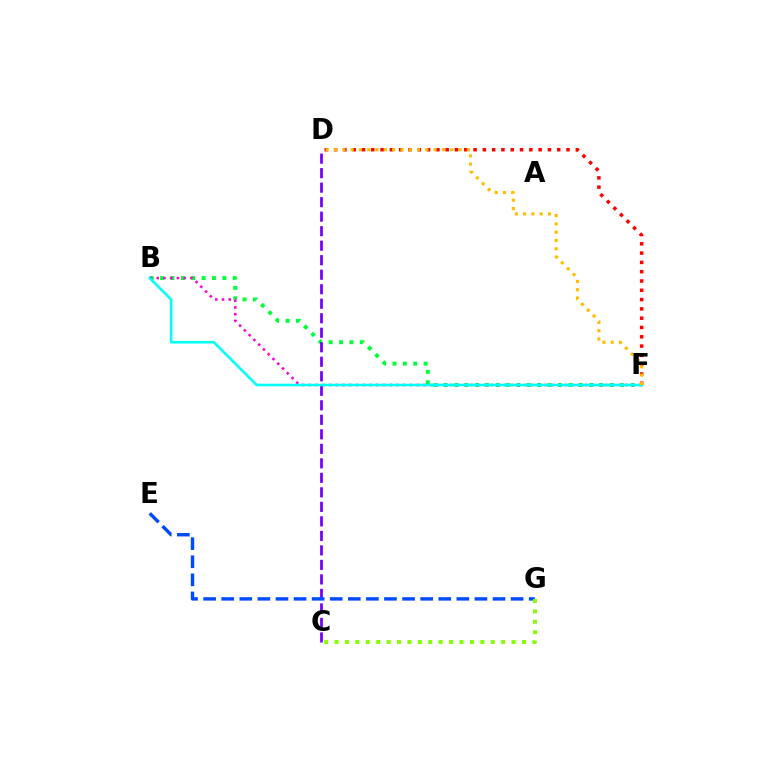{('D', 'F'): [{'color': '#ff0000', 'line_style': 'dotted', 'thickness': 2.53}, {'color': '#ffbd00', 'line_style': 'dotted', 'thickness': 2.26}], ('B', 'F'): [{'color': '#00ff39', 'line_style': 'dotted', 'thickness': 2.82}, {'color': '#ff00cf', 'line_style': 'dotted', 'thickness': 1.83}, {'color': '#00fff6', 'line_style': 'solid', 'thickness': 1.85}], ('C', 'D'): [{'color': '#7200ff', 'line_style': 'dashed', 'thickness': 1.97}], ('E', 'G'): [{'color': '#004bff', 'line_style': 'dashed', 'thickness': 2.46}], ('C', 'G'): [{'color': '#84ff00', 'line_style': 'dotted', 'thickness': 2.83}]}